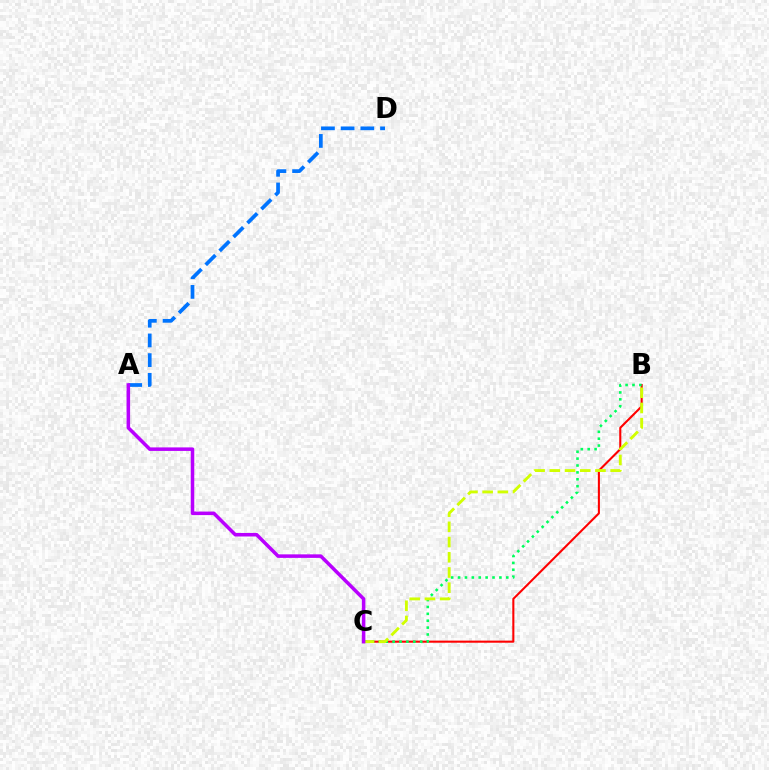{('A', 'D'): [{'color': '#0074ff', 'line_style': 'dashed', 'thickness': 2.68}], ('B', 'C'): [{'color': '#ff0000', 'line_style': 'solid', 'thickness': 1.5}, {'color': '#00ff5c', 'line_style': 'dotted', 'thickness': 1.87}, {'color': '#d1ff00', 'line_style': 'dashed', 'thickness': 2.07}], ('A', 'C'): [{'color': '#b900ff', 'line_style': 'solid', 'thickness': 2.54}]}